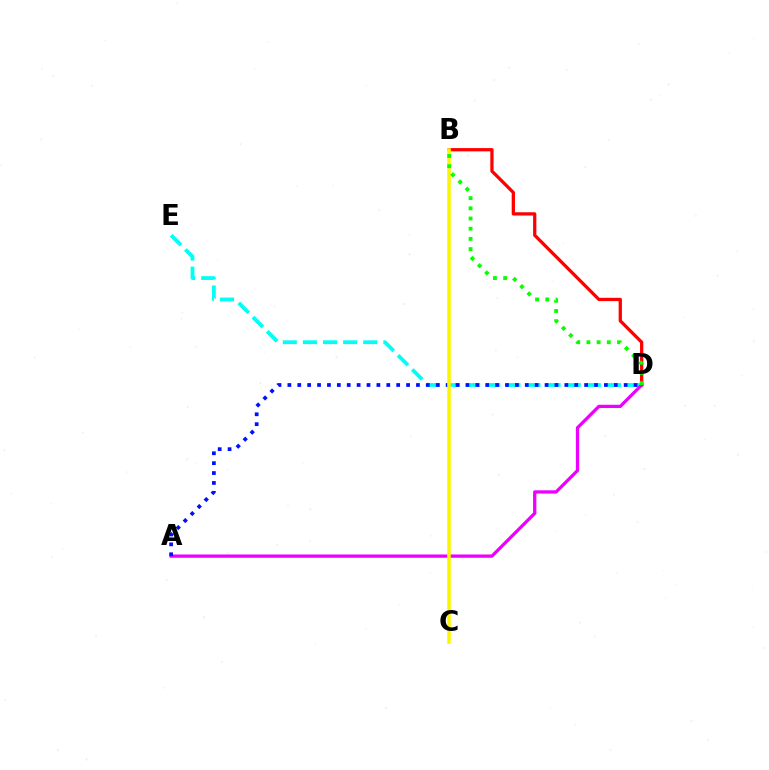{('D', 'E'): [{'color': '#00fff6', 'line_style': 'dashed', 'thickness': 2.73}], ('B', 'D'): [{'color': '#ff0000', 'line_style': 'solid', 'thickness': 2.35}, {'color': '#08ff00', 'line_style': 'dotted', 'thickness': 2.77}], ('A', 'D'): [{'color': '#ee00ff', 'line_style': 'solid', 'thickness': 2.36}, {'color': '#0010ff', 'line_style': 'dotted', 'thickness': 2.69}], ('B', 'C'): [{'color': '#fcf500', 'line_style': 'solid', 'thickness': 2.56}]}